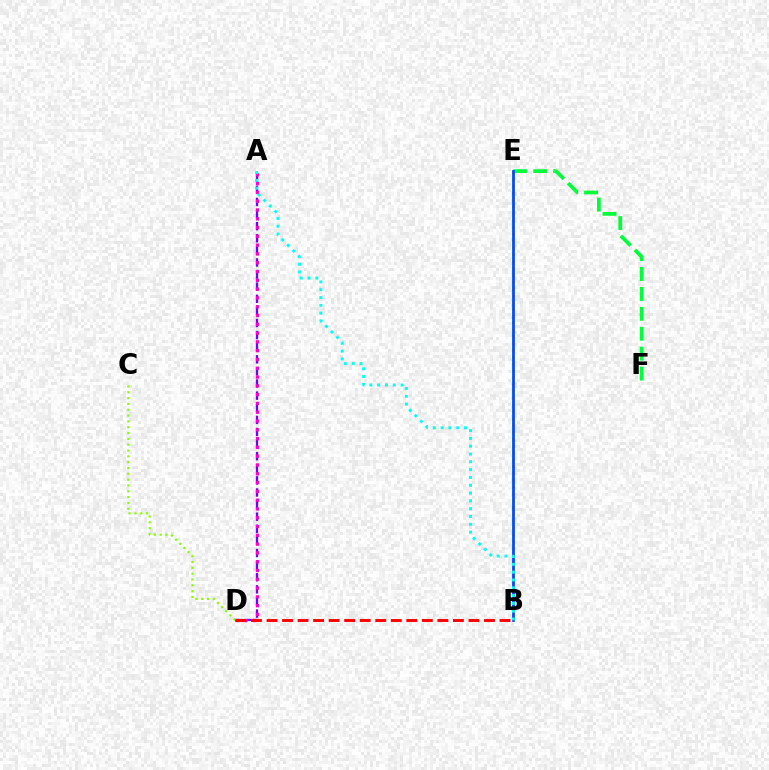{('A', 'D'): [{'color': '#7200ff', 'line_style': 'dashed', 'thickness': 1.64}, {'color': '#ff00cf', 'line_style': 'dotted', 'thickness': 2.39}], ('E', 'F'): [{'color': '#00ff39', 'line_style': 'dashed', 'thickness': 2.71}], ('C', 'D'): [{'color': '#84ff00', 'line_style': 'dotted', 'thickness': 1.58}], ('B', 'E'): [{'color': '#ffbd00', 'line_style': 'dotted', 'thickness': 1.86}, {'color': '#004bff', 'line_style': 'solid', 'thickness': 1.99}], ('B', 'D'): [{'color': '#ff0000', 'line_style': 'dashed', 'thickness': 2.11}], ('A', 'B'): [{'color': '#00fff6', 'line_style': 'dotted', 'thickness': 2.12}]}